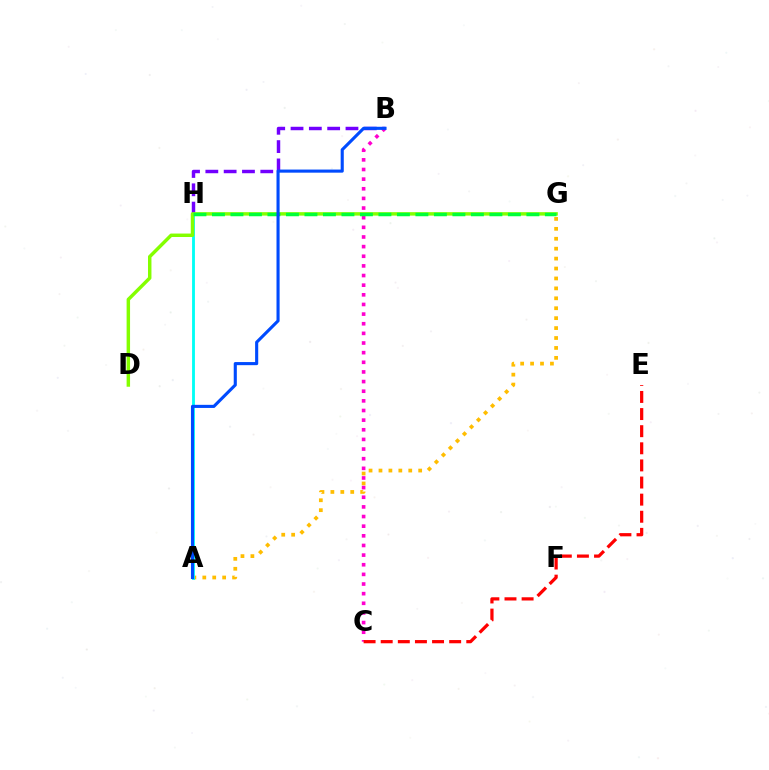{('A', 'G'): [{'color': '#ffbd00', 'line_style': 'dotted', 'thickness': 2.7}], ('A', 'H'): [{'color': '#00fff6', 'line_style': 'solid', 'thickness': 2.05}], ('B', 'H'): [{'color': '#7200ff', 'line_style': 'dashed', 'thickness': 2.49}], ('D', 'G'): [{'color': '#84ff00', 'line_style': 'solid', 'thickness': 2.49}], ('B', 'C'): [{'color': '#ff00cf', 'line_style': 'dotted', 'thickness': 2.62}], ('G', 'H'): [{'color': '#00ff39', 'line_style': 'dashed', 'thickness': 2.51}], ('C', 'E'): [{'color': '#ff0000', 'line_style': 'dashed', 'thickness': 2.33}], ('A', 'B'): [{'color': '#004bff', 'line_style': 'solid', 'thickness': 2.24}]}